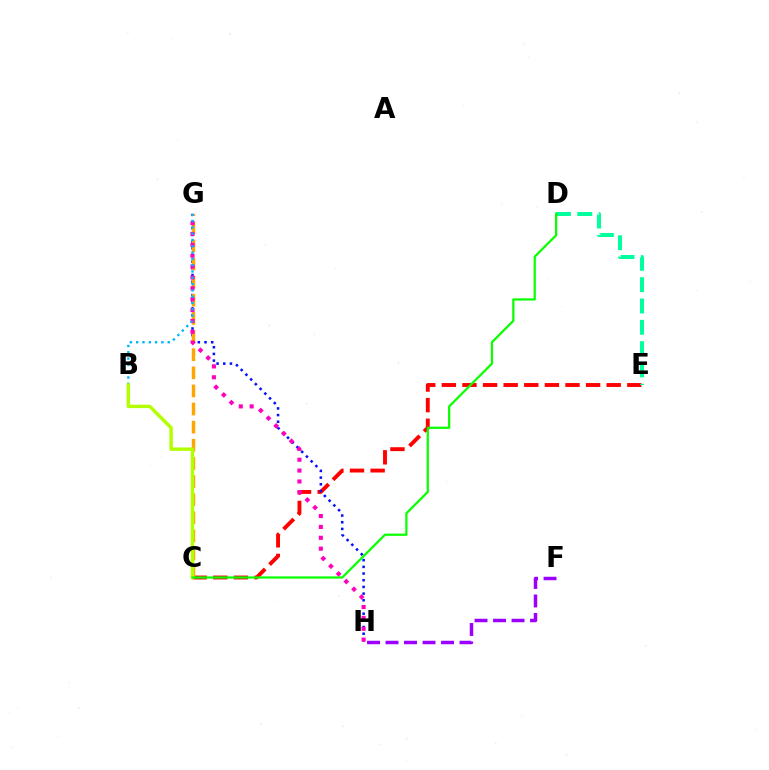{('C', 'E'): [{'color': '#ff0000', 'line_style': 'dashed', 'thickness': 2.8}], ('G', 'H'): [{'color': '#0010ff', 'line_style': 'dotted', 'thickness': 1.82}, {'color': '#ff00bd', 'line_style': 'dotted', 'thickness': 2.95}], ('C', 'G'): [{'color': '#ffa500', 'line_style': 'dashed', 'thickness': 2.46}], ('F', 'H'): [{'color': '#9b00ff', 'line_style': 'dashed', 'thickness': 2.51}], ('B', 'G'): [{'color': '#00b5ff', 'line_style': 'dotted', 'thickness': 1.71}], ('D', 'E'): [{'color': '#00ff9d', 'line_style': 'dashed', 'thickness': 2.9}], ('B', 'C'): [{'color': '#b3ff00', 'line_style': 'solid', 'thickness': 2.47}], ('C', 'D'): [{'color': '#08ff00', 'line_style': 'solid', 'thickness': 1.6}]}